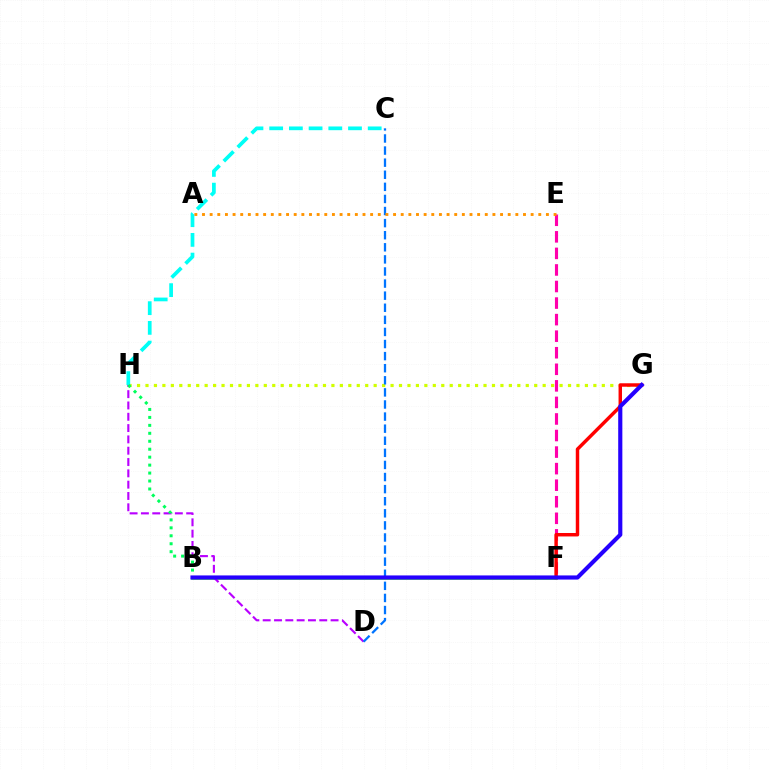{('B', 'F'): [{'color': '#3dff00', 'line_style': 'solid', 'thickness': 2.53}], ('G', 'H'): [{'color': '#d1ff00', 'line_style': 'dotted', 'thickness': 2.3}], ('E', 'F'): [{'color': '#ff00ac', 'line_style': 'dashed', 'thickness': 2.25}], ('F', 'G'): [{'color': '#ff0000', 'line_style': 'solid', 'thickness': 2.49}], ('D', 'H'): [{'color': '#b900ff', 'line_style': 'dashed', 'thickness': 1.54}], ('C', 'H'): [{'color': '#00fff6', 'line_style': 'dashed', 'thickness': 2.68}], ('B', 'H'): [{'color': '#00ff5c', 'line_style': 'dotted', 'thickness': 2.16}], ('C', 'D'): [{'color': '#0074ff', 'line_style': 'dashed', 'thickness': 1.64}], ('A', 'E'): [{'color': '#ff9400', 'line_style': 'dotted', 'thickness': 2.08}], ('B', 'G'): [{'color': '#2500ff', 'line_style': 'solid', 'thickness': 2.98}]}